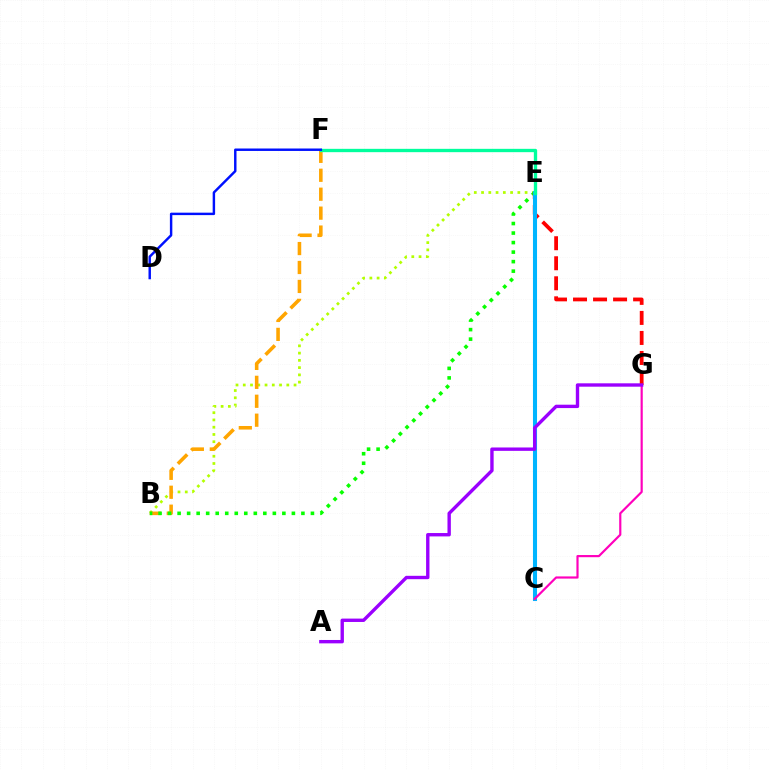{('B', 'E'): [{'color': '#b3ff00', 'line_style': 'dotted', 'thickness': 1.97}, {'color': '#08ff00', 'line_style': 'dotted', 'thickness': 2.59}], ('B', 'F'): [{'color': '#ffa500', 'line_style': 'dashed', 'thickness': 2.57}], ('E', 'G'): [{'color': '#ff0000', 'line_style': 'dashed', 'thickness': 2.72}], ('C', 'E'): [{'color': '#00b5ff', 'line_style': 'solid', 'thickness': 2.92}], ('C', 'G'): [{'color': '#ff00bd', 'line_style': 'solid', 'thickness': 1.57}], ('E', 'F'): [{'color': '#00ff9d', 'line_style': 'solid', 'thickness': 2.4}], ('A', 'G'): [{'color': '#9b00ff', 'line_style': 'solid', 'thickness': 2.43}], ('D', 'F'): [{'color': '#0010ff', 'line_style': 'solid', 'thickness': 1.76}]}